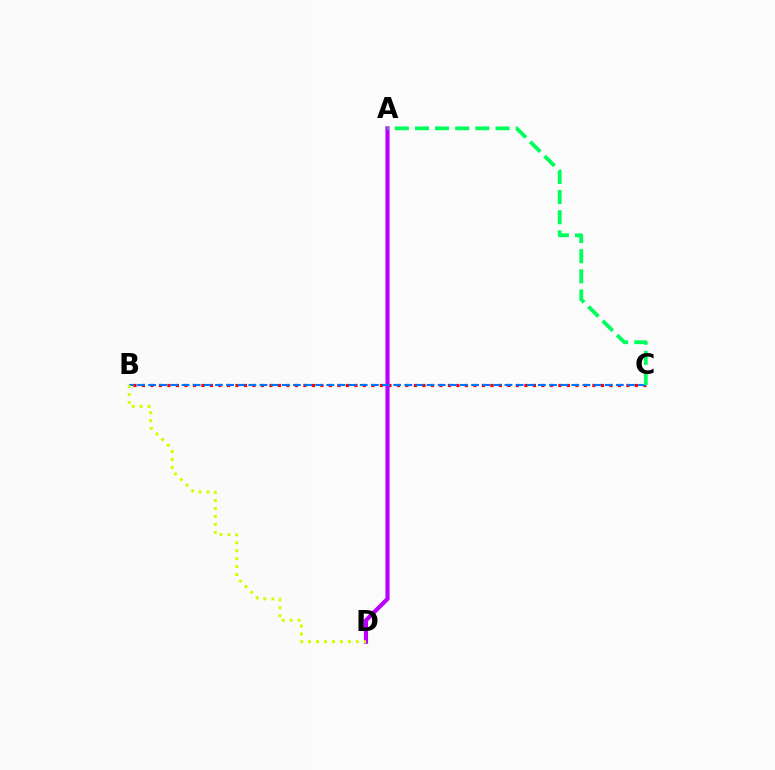{('B', 'C'): [{'color': '#ff0000', 'line_style': 'dotted', 'thickness': 2.31}, {'color': '#0074ff', 'line_style': 'dashed', 'thickness': 1.51}], ('A', 'D'): [{'color': '#b900ff', 'line_style': 'solid', 'thickness': 2.98}], ('A', 'C'): [{'color': '#00ff5c', 'line_style': 'dashed', 'thickness': 2.74}], ('B', 'D'): [{'color': '#d1ff00', 'line_style': 'dotted', 'thickness': 2.16}]}